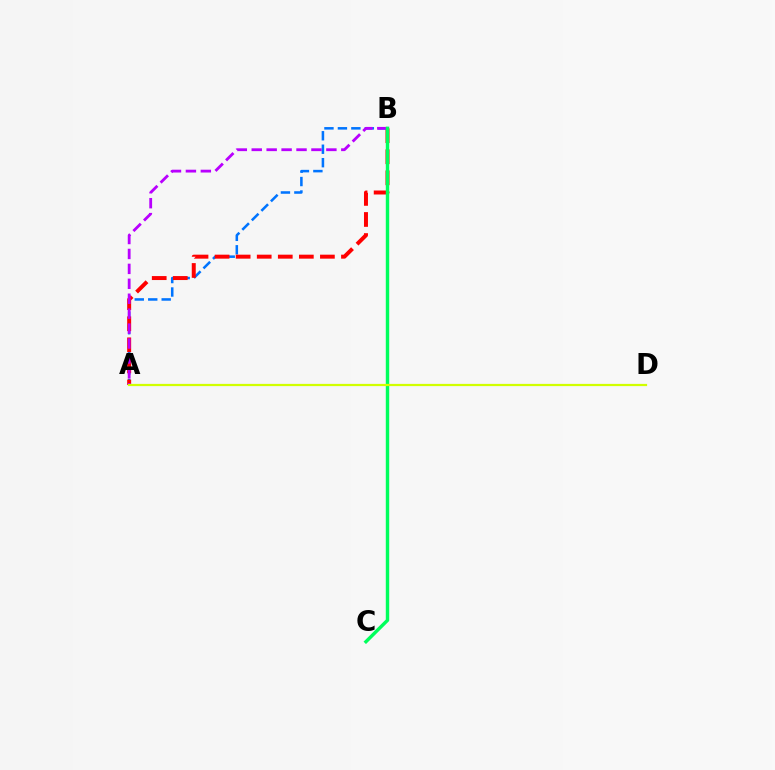{('A', 'B'): [{'color': '#0074ff', 'line_style': 'dashed', 'thickness': 1.83}, {'color': '#ff0000', 'line_style': 'dashed', 'thickness': 2.86}, {'color': '#b900ff', 'line_style': 'dashed', 'thickness': 2.03}], ('B', 'C'): [{'color': '#00ff5c', 'line_style': 'solid', 'thickness': 2.46}], ('A', 'D'): [{'color': '#d1ff00', 'line_style': 'solid', 'thickness': 1.6}]}